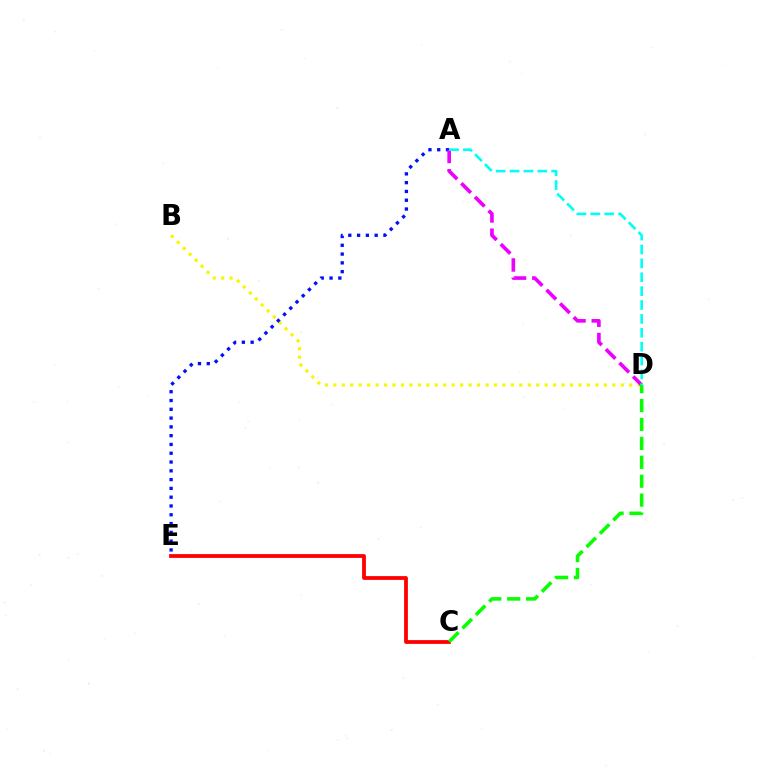{('B', 'D'): [{'color': '#fcf500', 'line_style': 'dotted', 'thickness': 2.3}], ('A', 'E'): [{'color': '#0010ff', 'line_style': 'dotted', 'thickness': 2.39}], ('C', 'E'): [{'color': '#ff0000', 'line_style': 'solid', 'thickness': 2.72}], ('A', 'D'): [{'color': '#ee00ff', 'line_style': 'dashed', 'thickness': 2.62}, {'color': '#00fff6', 'line_style': 'dashed', 'thickness': 1.89}], ('C', 'D'): [{'color': '#08ff00', 'line_style': 'dashed', 'thickness': 2.57}]}